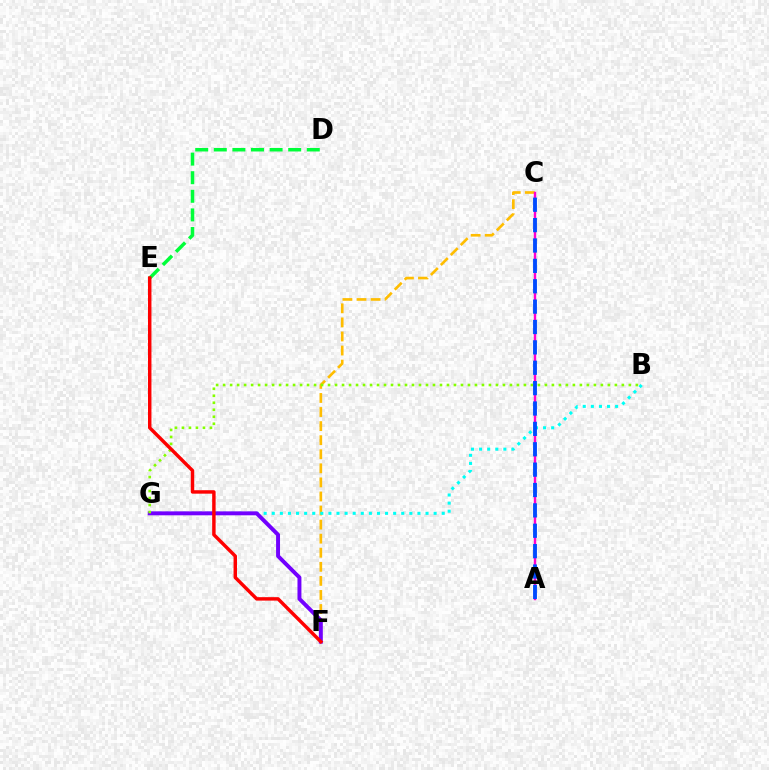{('C', 'F'): [{'color': '#ffbd00', 'line_style': 'dashed', 'thickness': 1.91}], ('B', 'G'): [{'color': '#00fff6', 'line_style': 'dotted', 'thickness': 2.2}, {'color': '#84ff00', 'line_style': 'dotted', 'thickness': 1.9}], ('A', 'C'): [{'color': '#ff00cf', 'line_style': 'solid', 'thickness': 1.73}, {'color': '#004bff', 'line_style': 'dashed', 'thickness': 2.77}], ('D', 'E'): [{'color': '#00ff39', 'line_style': 'dashed', 'thickness': 2.53}], ('F', 'G'): [{'color': '#7200ff', 'line_style': 'solid', 'thickness': 2.84}], ('E', 'F'): [{'color': '#ff0000', 'line_style': 'solid', 'thickness': 2.48}]}